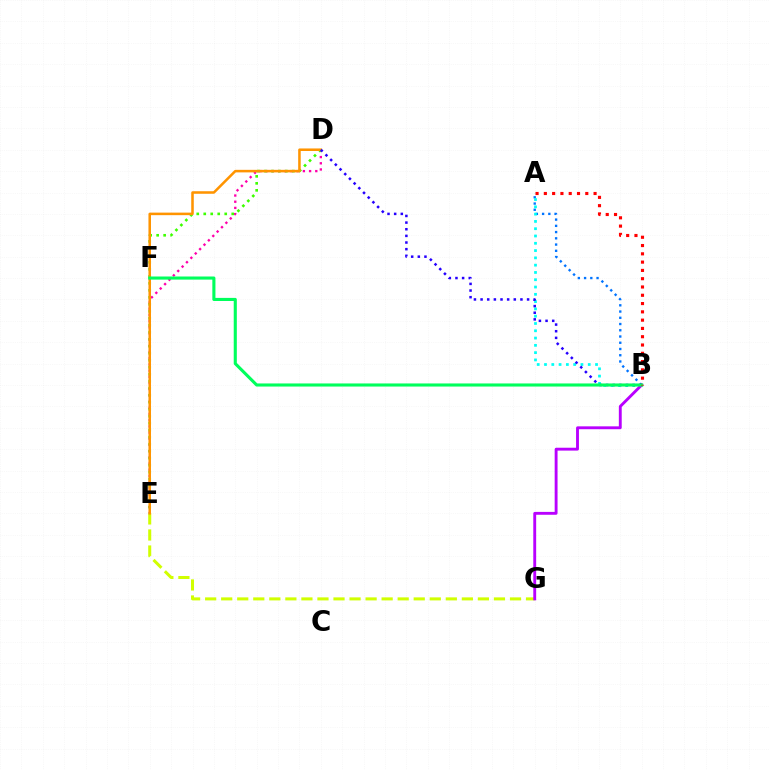{('E', 'G'): [{'color': '#d1ff00', 'line_style': 'dashed', 'thickness': 2.18}], ('D', 'E'): [{'color': '#ff00ac', 'line_style': 'dotted', 'thickness': 1.68}, {'color': '#3dff00', 'line_style': 'dotted', 'thickness': 1.9}, {'color': '#ff9400', 'line_style': 'solid', 'thickness': 1.83}], ('A', 'B'): [{'color': '#0074ff', 'line_style': 'dotted', 'thickness': 1.7}, {'color': '#00fff6', 'line_style': 'dotted', 'thickness': 1.98}, {'color': '#ff0000', 'line_style': 'dotted', 'thickness': 2.25}], ('B', 'D'): [{'color': '#2500ff', 'line_style': 'dotted', 'thickness': 1.81}], ('B', 'G'): [{'color': '#b900ff', 'line_style': 'solid', 'thickness': 2.07}], ('B', 'F'): [{'color': '#00ff5c', 'line_style': 'solid', 'thickness': 2.23}]}